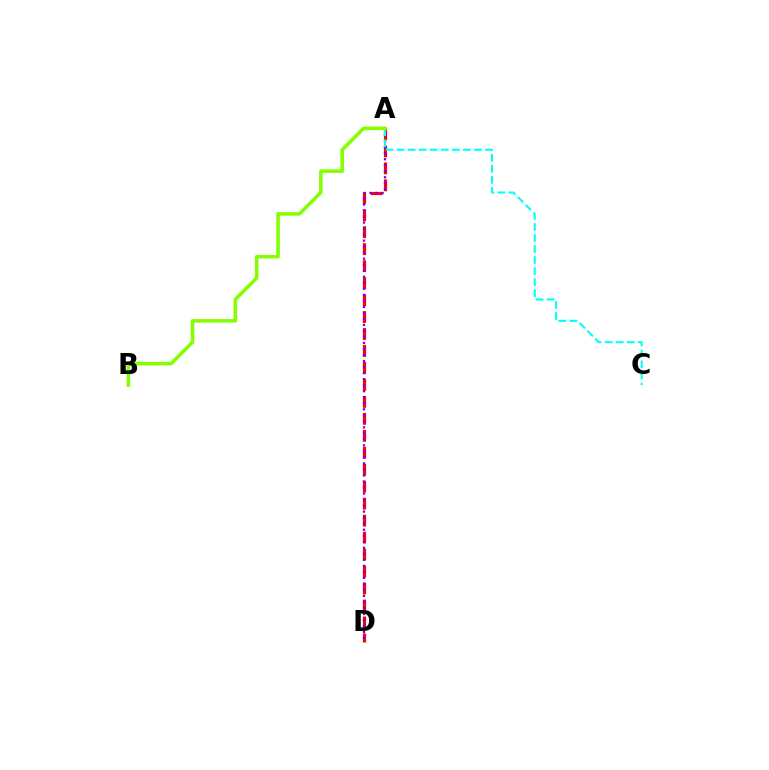{('A', 'D'): [{'color': '#ff0000', 'line_style': 'dashed', 'thickness': 2.31}, {'color': '#7200ff', 'line_style': 'dotted', 'thickness': 1.64}], ('A', 'C'): [{'color': '#00fff6', 'line_style': 'dashed', 'thickness': 1.5}], ('A', 'B'): [{'color': '#84ff00', 'line_style': 'solid', 'thickness': 2.56}]}